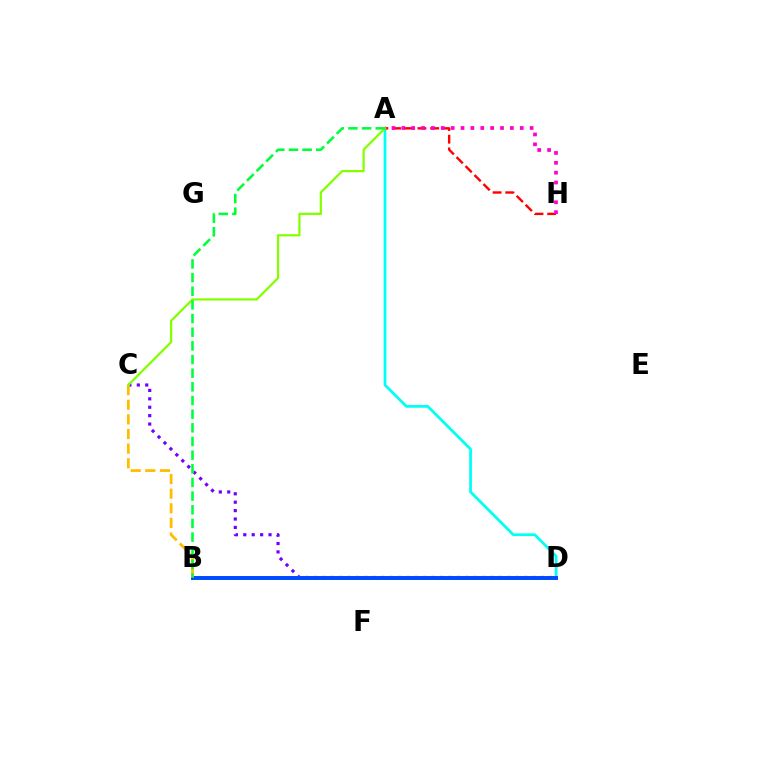{('C', 'D'): [{'color': '#7200ff', 'line_style': 'dotted', 'thickness': 2.28}], ('A', 'D'): [{'color': '#00fff6', 'line_style': 'solid', 'thickness': 1.98}], ('B', 'D'): [{'color': '#004bff', 'line_style': 'solid', 'thickness': 2.84}], ('B', 'C'): [{'color': '#ffbd00', 'line_style': 'dashed', 'thickness': 1.99}], ('A', 'H'): [{'color': '#ff0000', 'line_style': 'dashed', 'thickness': 1.72}, {'color': '#ff00cf', 'line_style': 'dotted', 'thickness': 2.68}], ('A', 'C'): [{'color': '#84ff00', 'line_style': 'solid', 'thickness': 1.62}], ('A', 'B'): [{'color': '#00ff39', 'line_style': 'dashed', 'thickness': 1.86}]}